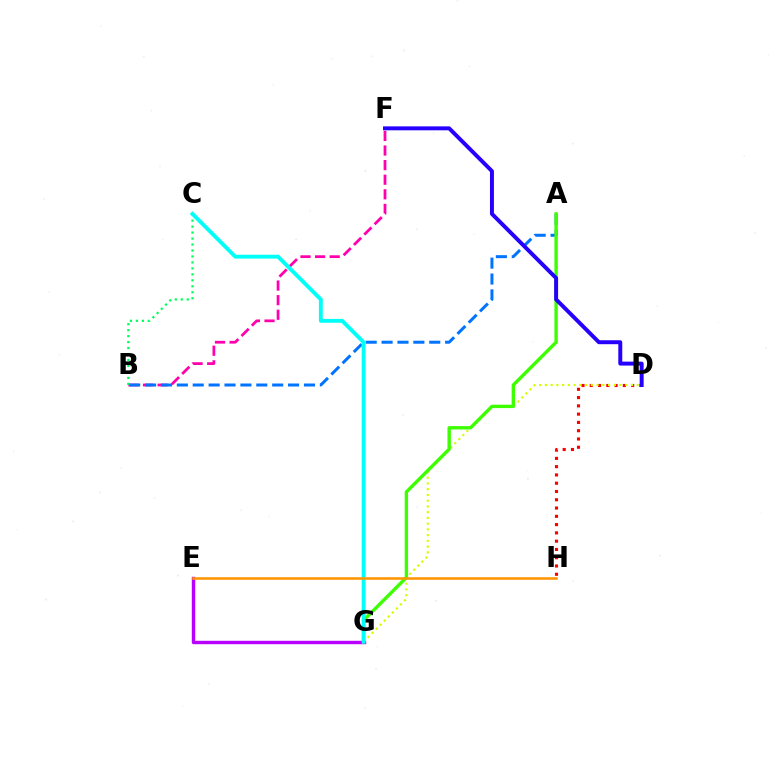{('B', 'F'): [{'color': '#ff00ac', 'line_style': 'dashed', 'thickness': 1.98}], ('E', 'G'): [{'color': '#b900ff', 'line_style': 'solid', 'thickness': 2.45}], ('D', 'H'): [{'color': '#ff0000', 'line_style': 'dotted', 'thickness': 2.25}], ('D', 'G'): [{'color': '#d1ff00', 'line_style': 'dotted', 'thickness': 1.56}], ('A', 'B'): [{'color': '#0074ff', 'line_style': 'dashed', 'thickness': 2.16}], ('B', 'C'): [{'color': '#00ff5c', 'line_style': 'dotted', 'thickness': 1.62}], ('A', 'G'): [{'color': '#3dff00', 'line_style': 'solid', 'thickness': 2.43}], ('C', 'G'): [{'color': '#00fff6', 'line_style': 'solid', 'thickness': 2.78}], ('D', 'F'): [{'color': '#2500ff', 'line_style': 'solid', 'thickness': 2.84}], ('E', 'H'): [{'color': '#ff9400', 'line_style': 'solid', 'thickness': 1.83}]}